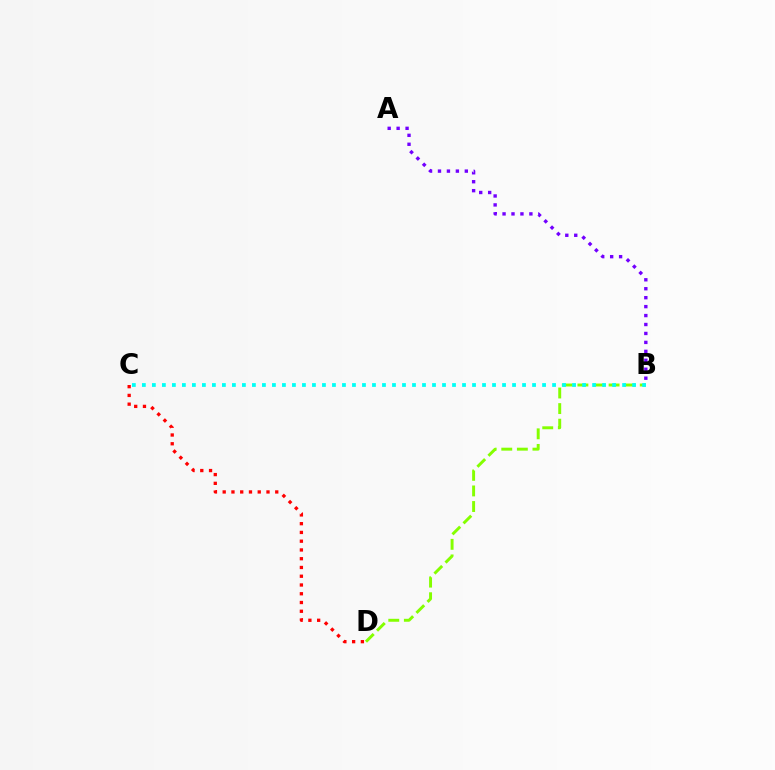{('B', 'D'): [{'color': '#84ff00', 'line_style': 'dashed', 'thickness': 2.12}], ('C', 'D'): [{'color': '#ff0000', 'line_style': 'dotted', 'thickness': 2.38}], ('B', 'C'): [{'color': '#00fff6', 'line_style': 'dotted', 'thickness': 2.72}], ('A', 'B'): [{'color': '#7200ff', 'line_style': 'dotted', 'thickness': 2.43}]}